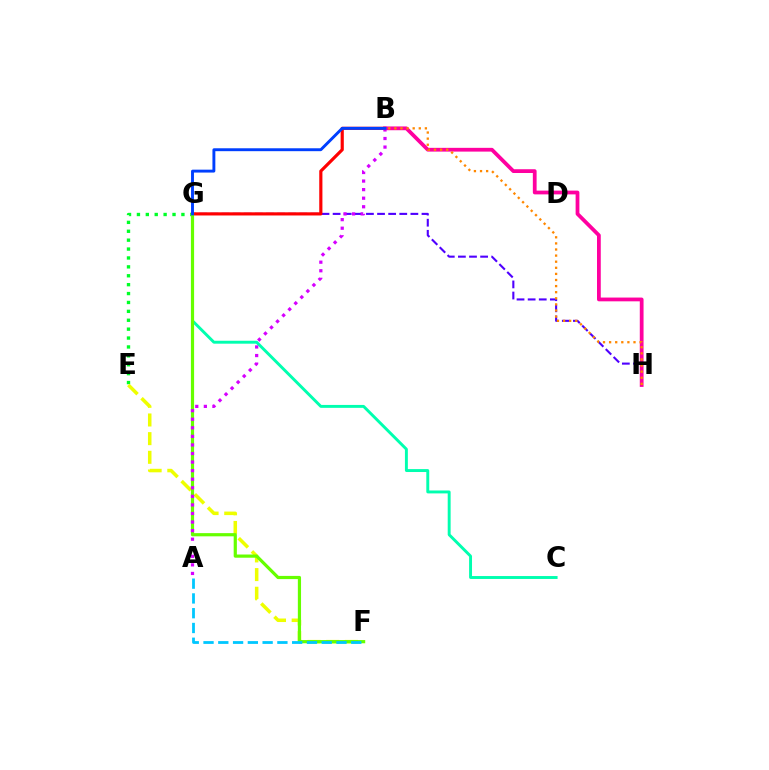{('E', 'G'): [{'color': '#00ff27', 'line_style': 'dotted', 'thickness': 2.42}], ('G', 'H'): [{'color': '#4f00ff', 'line_style': 'dashed', 'thickness': 1.51}], ('B', 'G'): [{'color': '#ff0000', 'line_style': 'solid', 'thickness': 2.28}, {'color': '#003fff', 'line_style': 'solid', 'thickness': 2.09}], ('E', 'F'): [{'color': '#eeff00', 'line_style': 'dashed', 'thickness': 2.54}], ('C', 'G'): [{'color': '#00ffaf', 'line_style': 'solid', 'thickness': 2.1}], ('F', 'G'): [{'color': '#66ff00', 'line_style': 'solid', 'thickness': 2.3}], ('A', 'F'): [{'color': '#00c7ff', 'line_style': 'dashed', 'thickness': 2.01}], ('A', 'B'): [{'color': '#d600ff', 'line_style': 'dotted', 'thickness': 2.33}], ('B', 'H'): [{'color': '#ff00a0', 'line_style': 'solid', 'thickness': 2.71}, {'color': '#ff8800', 'line_style': 'dotted', 'thickness': 1.66}]}